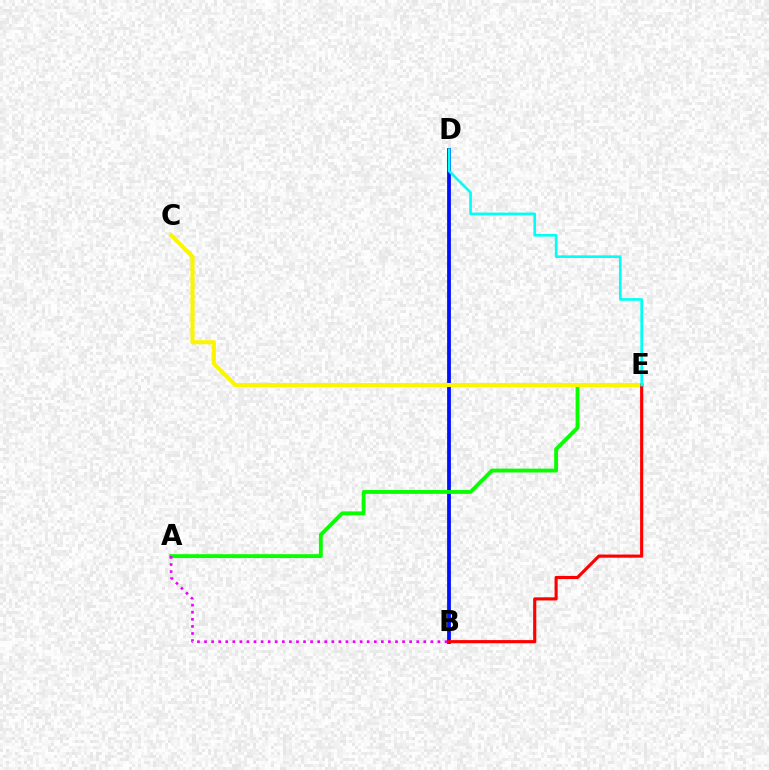{('B', 'D'): [{'color': '#0010ff', 'line_style': 'solid', 'thickness': 2.73}], ('A', 'E'): [{'color': '#08ff00', 'line_style': 'solid', 'thickness': 2.77}], ('C', 'E'): [{'color': '#fcf500', 'line_style': 'solid', 'thickness': 2.94}], ('A', 'B'): [{'color': '#ee00ff', 'line_style': 'dotted', 'thickness': 1.92}], ('B', 'E'): [{'color': '#ff0000', 'line_style': 'solid', 'thickness': 2.26}], ('D', 'E'): [{'color': '#00fff6', 'line_style': 'solid', 'thickness': 1.9}]}